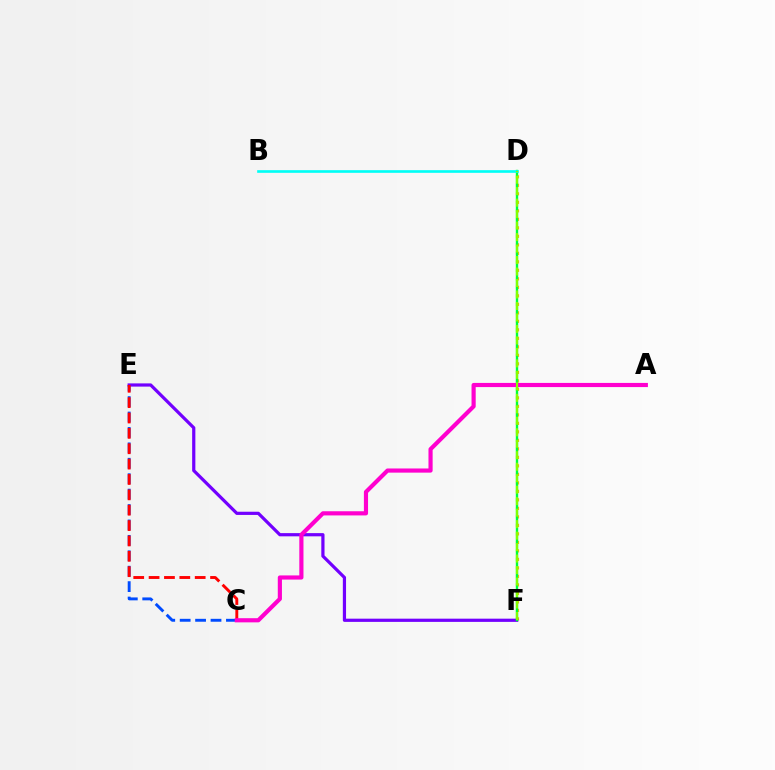{('C', 'E'): [{'color': '#004bff', 'line_style': 'dashed', 'thickness': 2.09}, {'color': '#ff0000', 'line_style': 'dashed', 'thickness': 2.09}], ('D', 'F'): [{'color': '#ffbd00', 'line_style': 'dotted', 'thickness': 2.31}, {'color': '#00ff39', 'line_style': 'solid', 'thickness': 1.72}, {'color': '#84ff00', 'line_style': 'dashed', 'thickness': 1.56}], ('E', 'F'): [{'color': '#7200ff', 'line_style': 'solid', 'thickness': 2.31}], ('A', 'C'): [{'color': '#ff00cf', 'line_style': 'solid', 'thickness': 2.99}], ('B', 'D'): [{'color': '#00fff6', 'line_style': 'solid', 'thickness': 1.91}]}